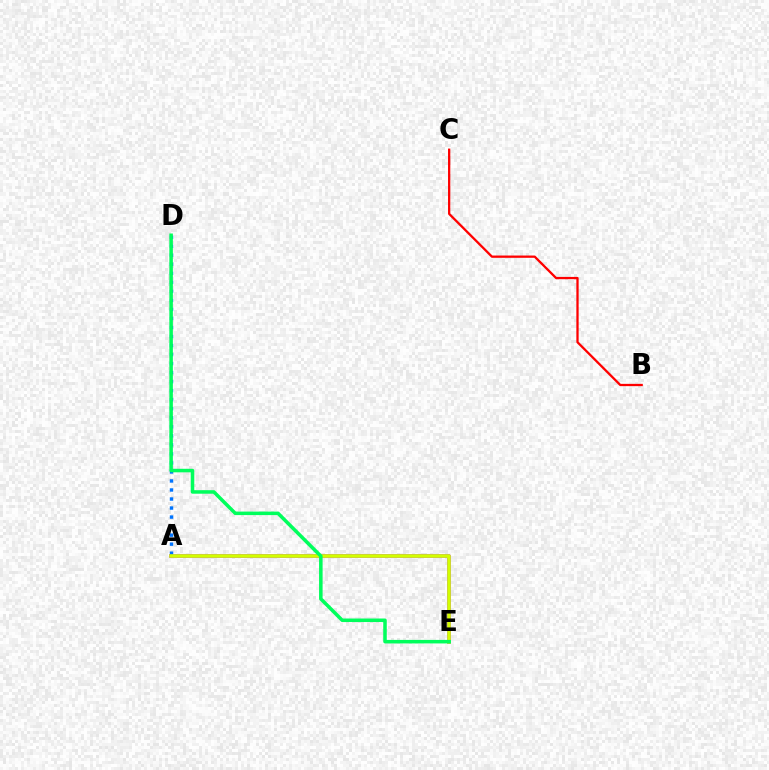{('B', 'C'): [{'color': '#ff0000', 'line_style': 'solid', 'thickness': 1.64}], ('A', 'E'): [{'color': '#b900ff', 'line_style': 'solid', 'thickness': 2.59}, {'color': '#d1ff00', 'line_style': 'solid', 'thickness': 2.59}], ('A', 'D'): [{'color': '#0074ff', 'line_style': 'dotted', 'thickness': 2.45}], ('D', 'E'): [{'color': '#00ff5c', 'line_style': 'solid', 'thickness': 2.54}]}